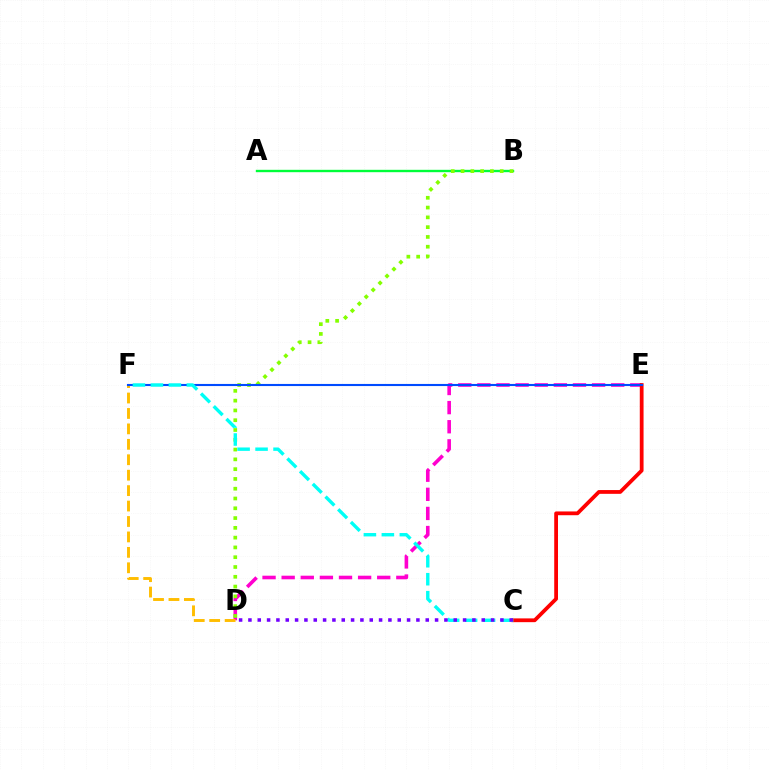{('D', 'E'): [{'color': '#ff00cf', 'line_style': 'dashed', 'thickness': 2.6}], ('A', 'B'): [{'color': '#00ff39', 'line_style': 'solid', 'thickness': 1.71}], ('D', 'F'): [{'color': '#ffbd00', 'line_style': 'dashed', 'thickness': 2.1}], ('C', 'E'): [{'color': '#ff0000', 'line_style': 'solid', 'thickness': 2.72}], ('B', 'D'): [{'color': '#84ff00', 'line_style': 'dotted', 'thickness': 2.66}], ('E', 'F'): [{'color': '#004bff', 'line_style': 'solid', 'thickness': 1.52}], ('C', 'F'): [{'color': '#00fff6', 'line_style': 'dashed', 'thickness': 2.44}], ('C', 'D'): [{'color': '#7200ff', 'line_style': 'dotted', 'thickness': 2.54}]}